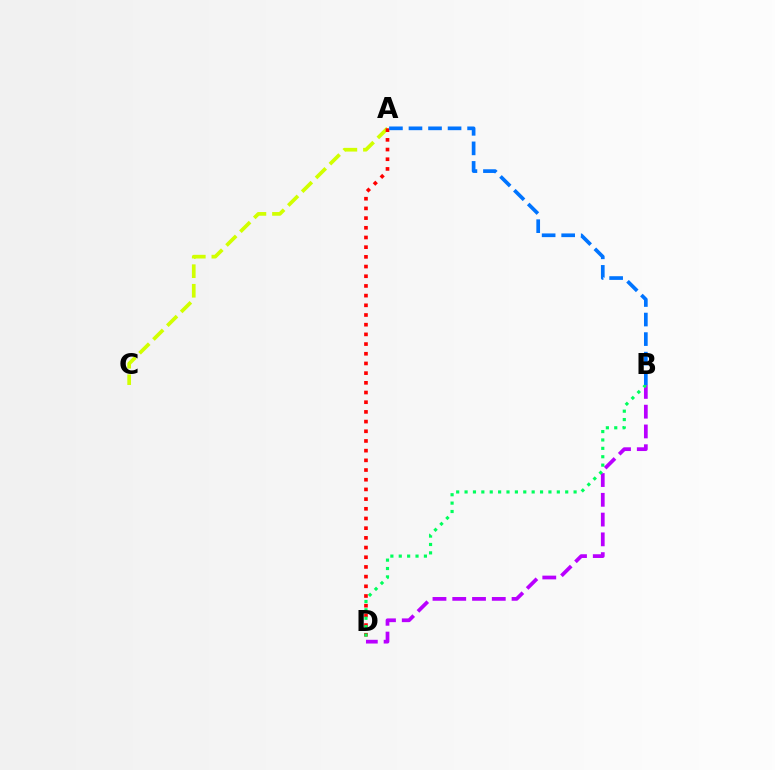{('A', 'C'): [{'color': '#d1ff00', 'line_style': 'dashed', 'thickness': 2.66}], ('B', 'D'): [{'color': '#b900ff', 'line_style': 'dashed', 'thickness': 2.69}, {'color': '#00ff5c', 'line_style': 'dotted', 'thickness': 2.28}], ('A', 'D'): [{'color': '#ff0000', 'line_style': 'dotted', 'thickness': 2.63}], ('A', 'B'): [{'color': '#0074ff', 'line_style': 'dashed', 'thickness': 2.65}]}